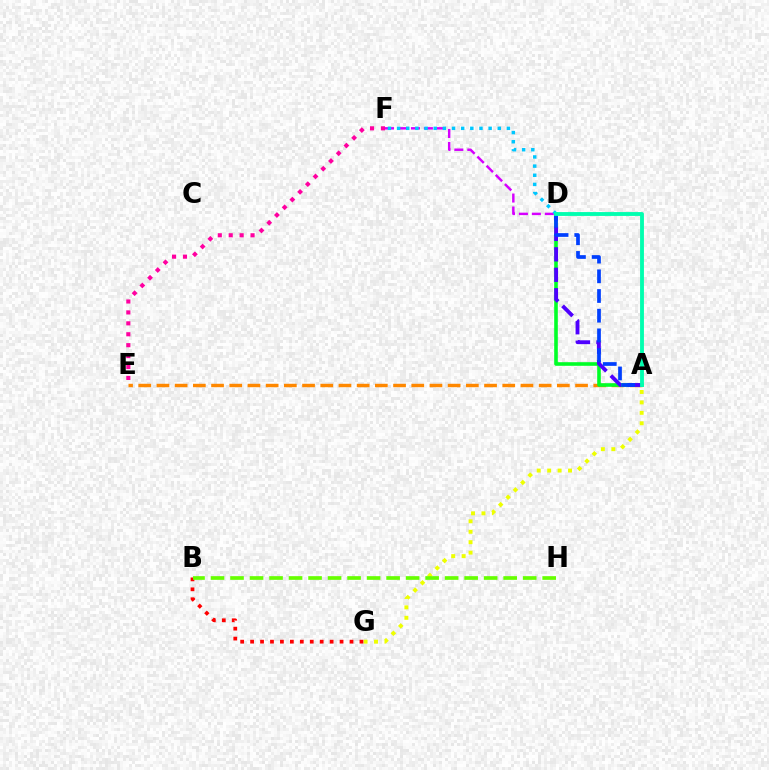{('A', 'E'): [{'color': '#ff8800', 'line_style': 'dashed', 'thickness': 2.47}], ('D', 'F'): [{'color': '#d600ff', 'line_style': 'dashed', 'thickness': 1.76}, {'color': '#00c7ff', 'line_style': 'dotted', 'thickness': 2.49}], ('A', 'G'): [{'color': '#eeff00', 'line_style': 'dotted', 'thickness': 2.83}], ('A', 'D'): [{'color': '#00ff27', 'line_style': 'solid', 'thickness': 2.6}, {'color': '#4f00ff', 'line_style': 'dashed', 'thickness': 2.78}, {'color': '#003fff', 'line_style': 'dashed', 'thickness': 2.67}, {'color': '#00ffaf', 'line_style': 'solid', 'thickness': 2.77}], ('B', 'G'): [{'color': '#ff0000', 'line_style': 'dotted', 'thickness': 2.7}], ('B', 'H'): [{'color': '#66ff00', 'line_style': 'dashed', 'thickness': 2.65}], ('E', 'F'): [{'color': '#ff00a0', 'line_style': 'dotted', 'thickness': 2.97}]}